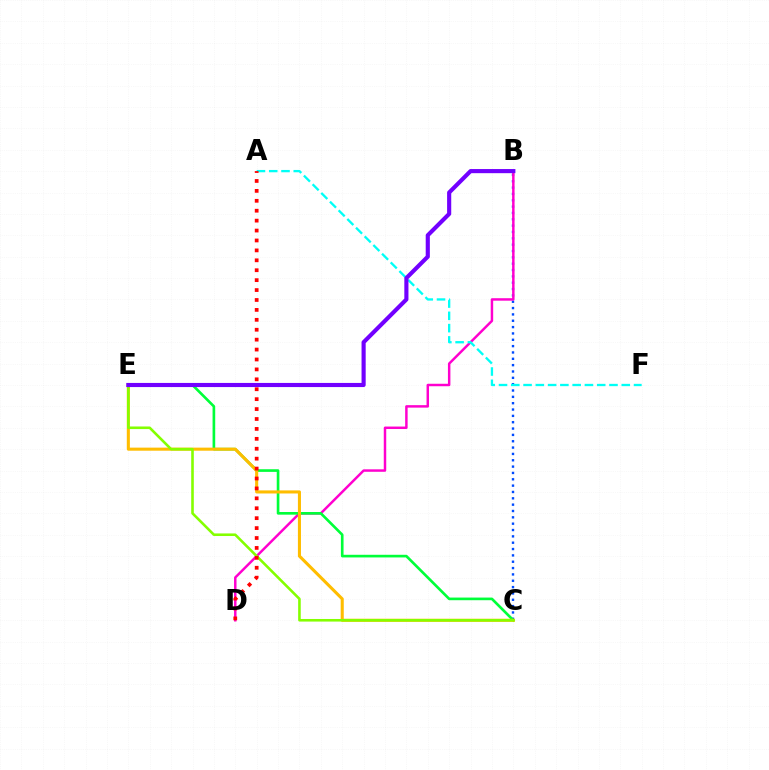{('B', 'C'): [{'color': '#004bff', 'line_style': 'dotted', 'thickness': 1.72}], ('B', 'D'): [{'color': '#ff00cf', 'line_style': 'solid', 'thickness': 1.78}], ('A', 'F'): [{'color': '#00fff6', 'line_style': 'dashed', 'thickness': 1.67}], ('C', 'E'): [{'color': '#00ff39', 'line_style': 'solid', 'thickness': 1.91}, {'color': '#ffbd00', 'line_style': 'solid', 'thickness': 2.21}, {'color': '#84ff00', 'line_style': 'solid', 'thickness': 1.87}], ('B', 'E'): [{'color': '#7200ff', 'line_style': 'solid', 'thickness': 2.97}], ('A', 'D'): [{'color': '#ff0000', 'line_style': 'dotted', 'thickness': 2.69}]}